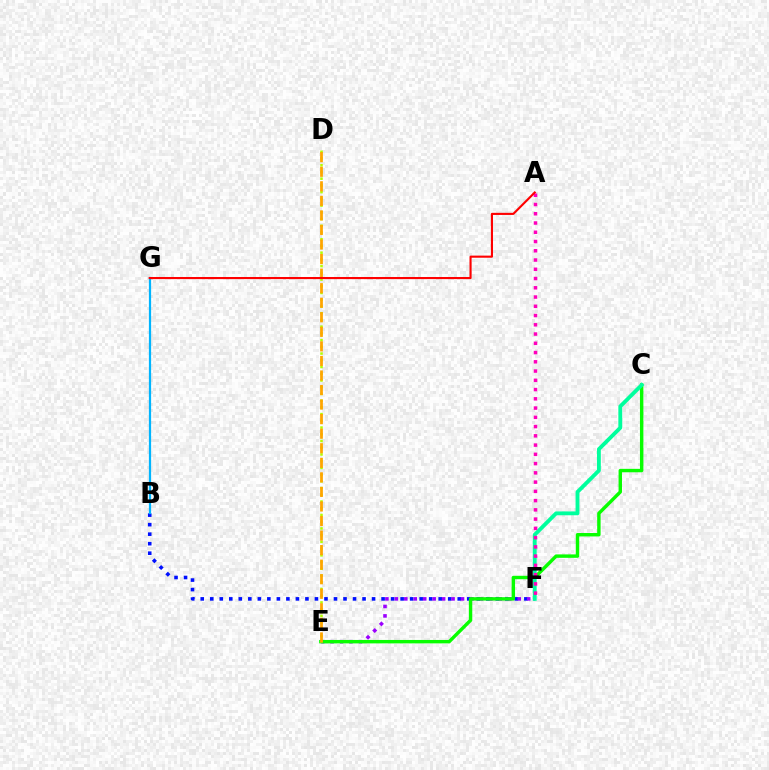{('B', 'F'): [{'color': '#0010ff', 'line_style': 'dotted', 'thickness': 2.59}], ('E', 'F'): [{'color': '#9b00ff', 'line_style': 'dotted', 'thickness': 2.57}], ('C', 'E'): [{'color': '#08ff00', 'line_style': 'solid', 'thickness': 2.46}], ('C', 'F'): [{'color': '#00ff9d', 'line_style': 'solid', 'thickness': 2.78}], ('A', 'F'): [{'color': '#ff00bd', 'line_style': 'dotted', 'thickness': 2.51}], ('D', 'E'): [{'color': '#b3ff00', 'line_style': 'dotted', 'thickness': 1.83}, {'color': '#ffa500', 'line_style': 'dashed', 'thickness': 1.98}], ('B', 'G'): [{'color': '#00b5ff', 'line_style': 'solid', 'thickness': 1.6}], ('A', 'G'): [{'color': '#ff0000', 'line_style': 'solid', 'thickness': 1.52}]}